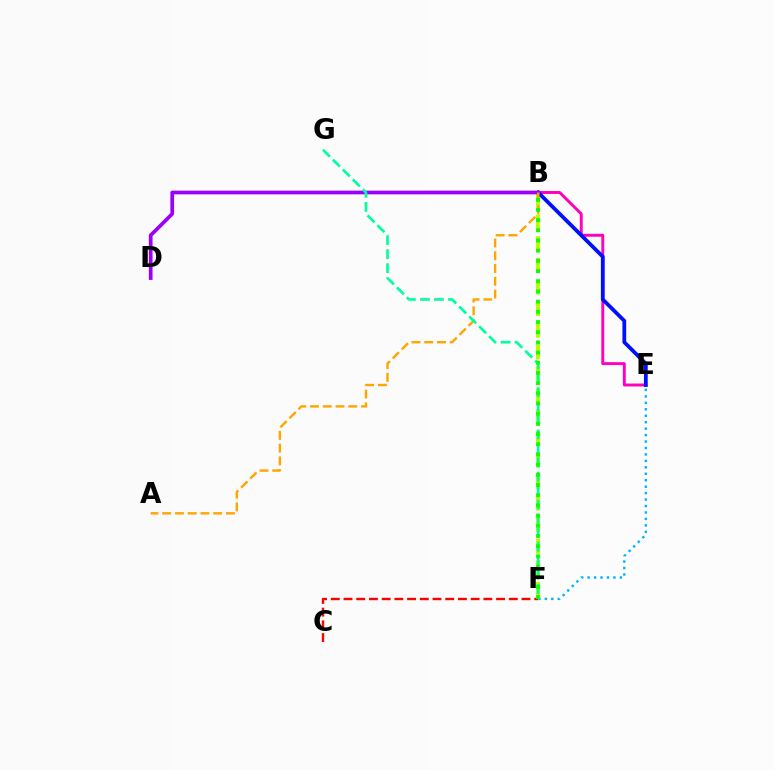{('B', 'F'): [{'color': '#b3ff00', 'line_style': 'dashed', 'thickness': 2.94}, {'color': '#08ff00', 'line_style': 'dotted', 'thickness': 2.77}], ('E', 'F'): [{'color': '#00b5ff', 'line_style': 'dotted', 'thickness': 1.75}], ('B', 'E'): [{'color': '#ff00bd', 'line_style': 'solid', 'thickness': 2.1}, {'color': '#0010ff', 'line_style': 'solid', 'thickness': 2.72}], ('B', 'D'): [{'color': '#9b00ff', 'line_style': 'solid', 'thickness': 2.67}], ('A', 'B'): [{'color': '#ffa500', 'line_style': 'dashed', 'thickness': 1.73}], ('F', 'G'): [{'color': '#00ff9d', 'line_style': 'dashed', 'thickness': 1.91}], ('C', 'F'): [{'color': '#ff0000', 'line_style': 'dashed', 'thickness': 1.73}]}